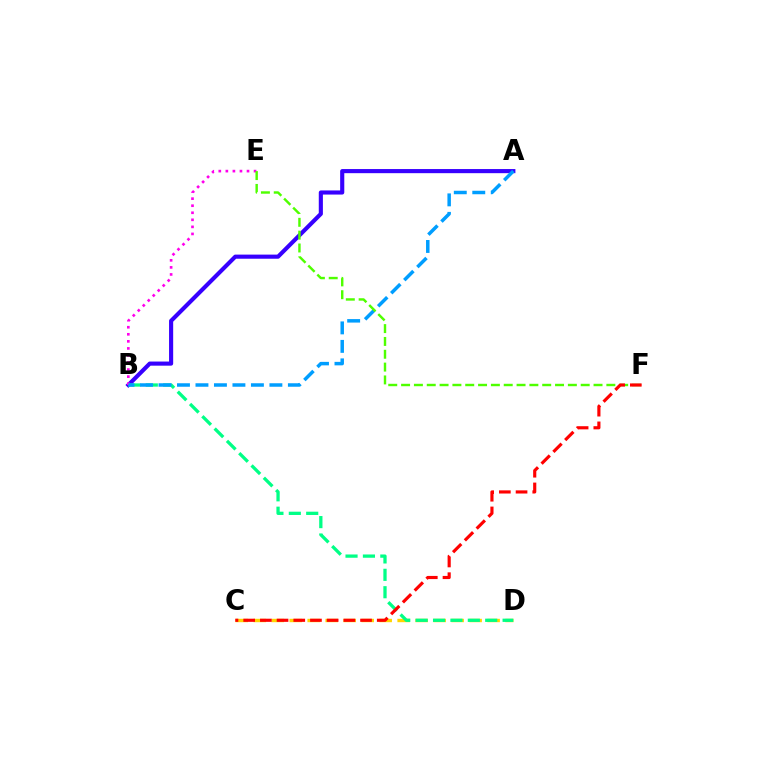{('A', 'B'): [{'color': '#3700ff', 'line_style': 'solid', 'thickness': 2.97}, {'color': '#009eff', 'line_style': 'dashed', 'thickness': 2.51}], ('C', 'D'): [{'color': '#ffd500', 'line_style': 'dashed', 'thickness': 2.44}], ('B', 'D'): [{'color': '#00ff86', 'line_style': 'dashed', 'thickness': 2.36}], ('B', 'E'): [{'color': '#ff00ed', 'line_style': 'dotted', 'thickness': 1.92}], ('E', 'F'): [{'color': '#4fff00', 'line_style': 'dashed', 'thickness': 1.74}], ('C', 'F'): [{'color': '#ff0000', 'line_style': 'dashed', 'thickness': 2.27}]}